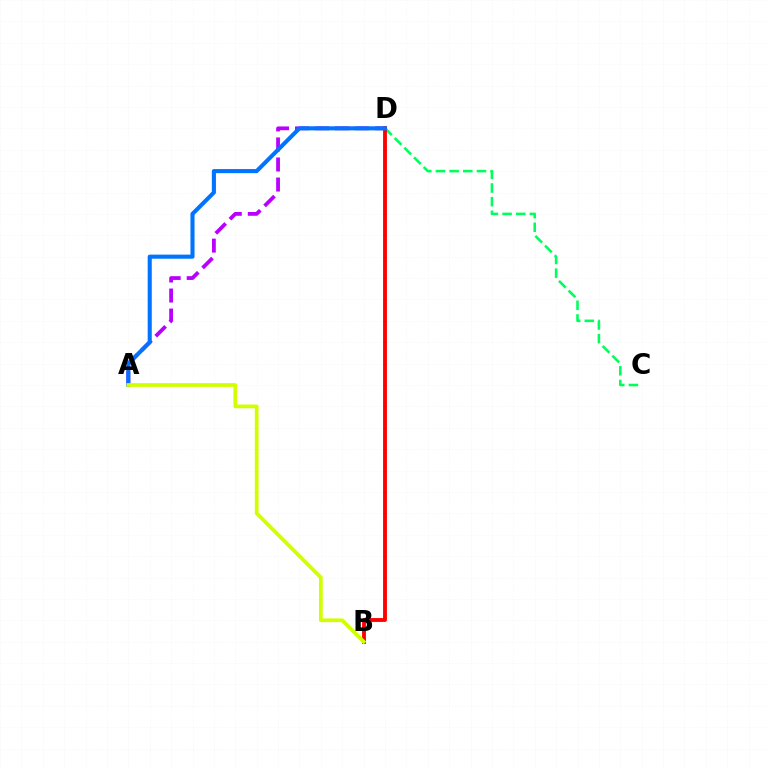{('A', 'D'): [{'color': '#b900ff', 'line_style': 'dashed', 'thickness': 2.72}, {'color': '#0074ff', 'line_style': 'solid', 'thickness': 2.94}], ('C', 'D'): [{'color': '#00ff5c', 'line_style': 'dashed', 'thickness': 1.86}], ('B', 'D'): [{'color': '#ff0000', 'line_style': 'solid', 'thickness': 2.76}], ('A', 'B'): [{'color': '#d1ff00', 'line_style': 'solid', 'thickness': 2.7}]}